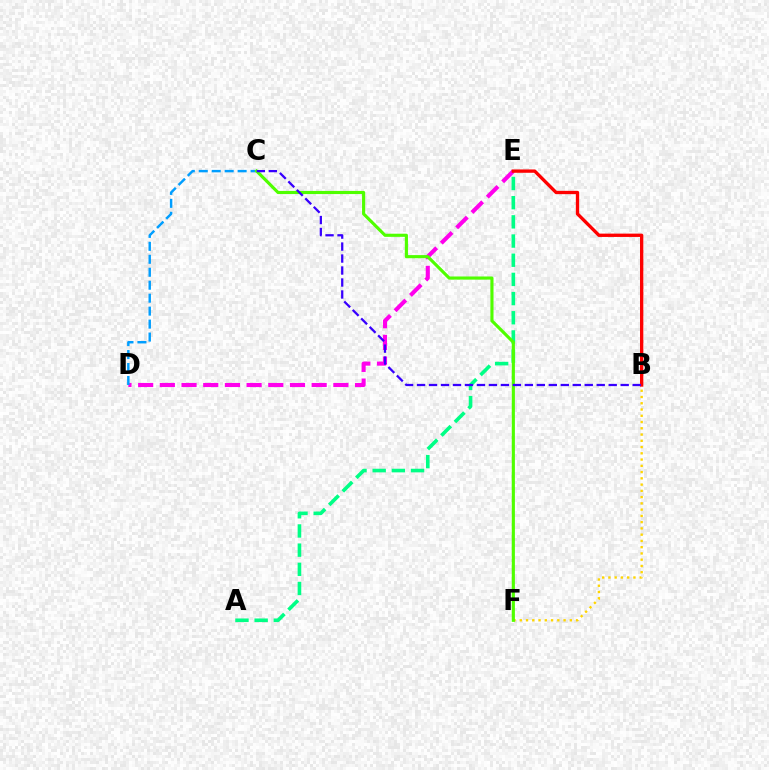{('D', 'E'): [{'color': '#ff00ed', 'line_style': 'dashed', 'thickness': 2.95}], ('B', 'F'): [{'color': '#ffd500', 'line_style': 'dotted', 'thickness': 1.7}], ('A', 'E'): [{'color': '#00ff86', 'line_style': 'dashed', 'thickness': 2.61}], ('C', 'D'): [{'color': '#009eff', 'line_style': 'dashed', 'thickness': 1.76}], ('B', 'E'): [{'color': '#ff0000', 'line_style': 'solid', 'thickness': 2.39}], ('C', 'F'): [{'color': '#4fff00', 'line_style': 'solid', 'thickness': 2.26}], ('B', 'C'): [{'color': '#3700ff', 'line_style': 'dashed', 'thickness': 1.63}]}